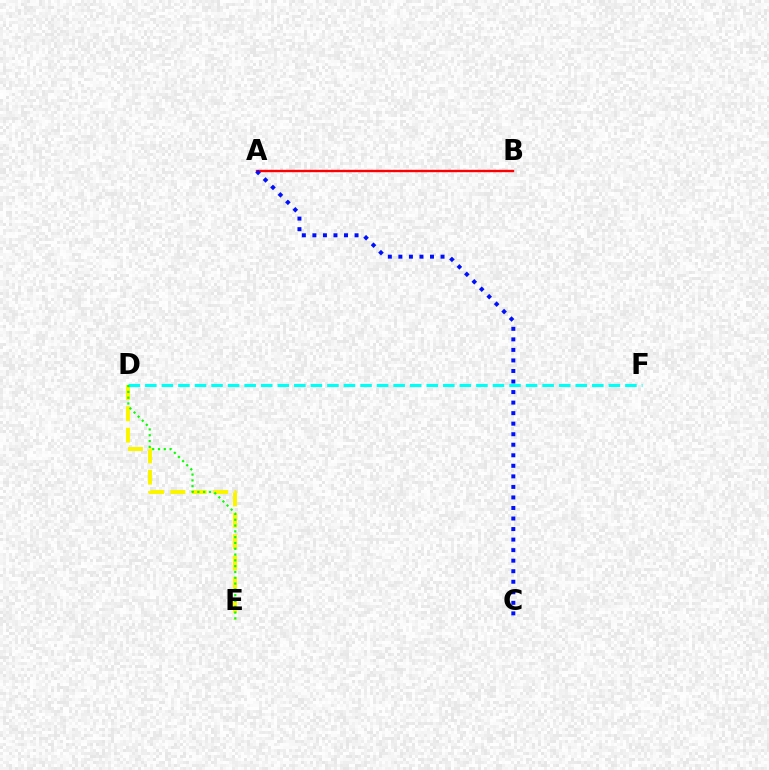{('D', 'E'): [{'color': '#fcf500', 'line_style': 'dashed', 'thickness': 2.9}, {'color': '#08ff00', 'line_style': 'dotted', 'thickness': 1.58}], ('D', 'F'): [{'color': '#00fff6', 'line_style': 'dashed', 'thickness': 2.25}], ('A', 'B'): [{'color': '#ee00ff', 'line_style': 'dotted', 'thickness': 1.52}, {'color': '#ff0000', 'line_style': 'solid', 'thickness': 1.69}], ('A', 'C'): [{'color': '#0010ff', 'line_style': 'dotted', 'thickness': 2.86}]}